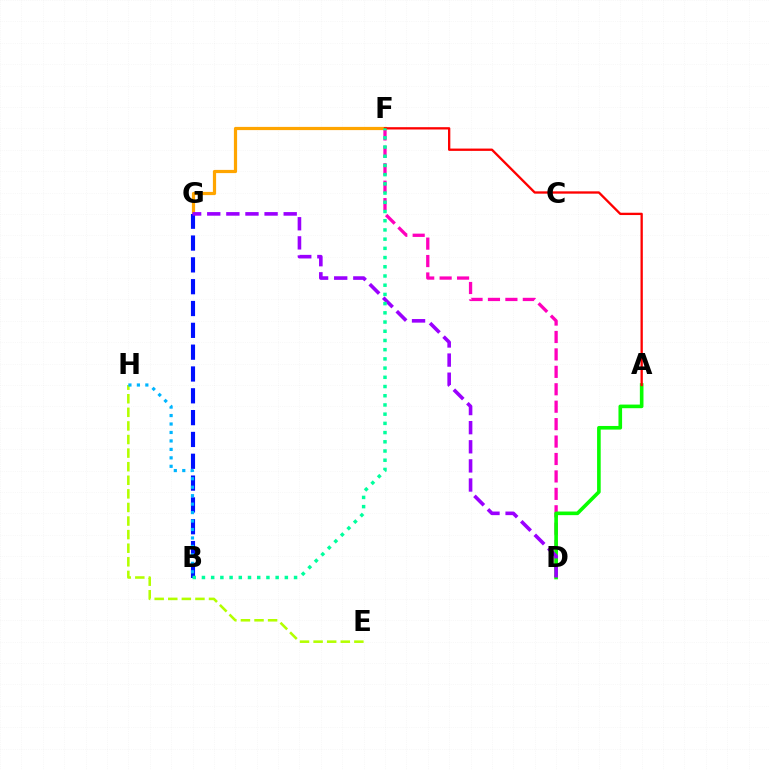{('D', 'F'): [{'color': '#ff00bd', 'line_style': 'dashed', 'thickness': 2.37}], ('F', 'G'): [{'color': '#ffa500', 'line_style': 'solid', 'thickness': 2.31}], ('A', 'D'): [{'color': '#08ff00', 'line_style': 'solid', 'thickness': 2.61}], ('A', 'F'): [{'color': '#ff0000', 'line_style': 'solid', 'thickness': 1.67}], ('B', 'G'): [{'color': '#0010ff', 'line_style': 'dashed', 'thickness': 2.96}], ('D', 'G'): [{'color': '#9b00ff', 'line_style': 'dashed', 'thickness': 2.6}], ('B', 'F'): [{'color': '#00ff9d', 'line_style': 'dotted', 'thickness': 2.5}], ('E', 'H'): [{'color': '#b3ff00', 'line_style': 'dashed', 'thickness': 1.85}], ('B', 'H'): [{'color': '#00b5ff', 'line_style': 'dotted', 'thickness': 2.3}]}